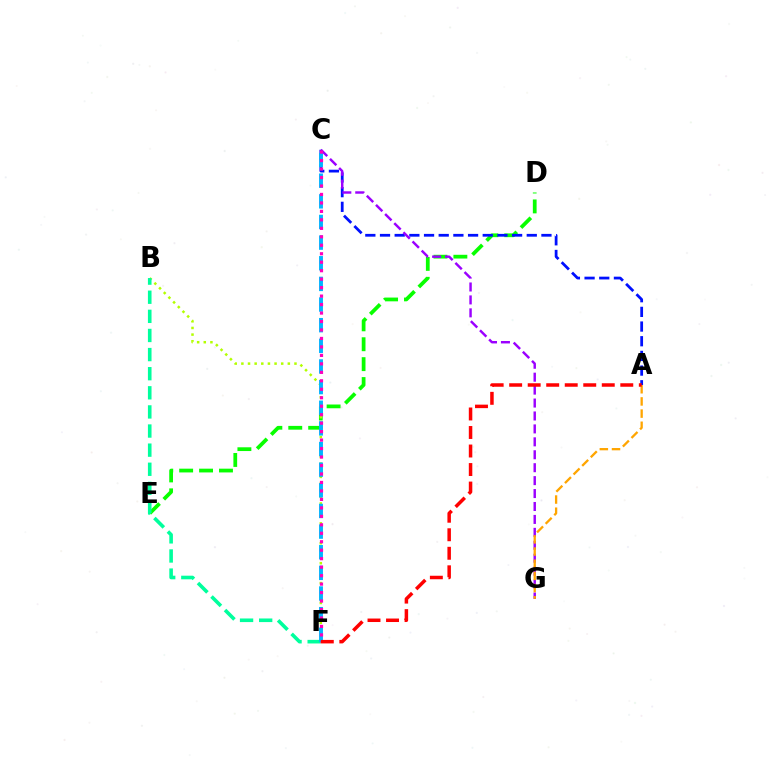{('D', 'E'): [{'color': '#08ff00', 'line_style': 'dashed', 'thickness': 2.7}], ('B', 'F'): [{'color': '#b3ff00', 'line_style': 'dotted', 'thickness': 1.8}, {'color': '#00ff9d', 'line_style': 'dashed', 'thickness': 2.6}], ('A', 'C'): [{'color': '#0010ff', 'line_style': 'dashed', 'thickness': 1.99}], ('C', 'G'): [{'color': '#9b00ff', 'line_style': 'dashed', 'thickness': 1.76}], ('C', 'F'): [{'color': '#00b5ff', 'line_style': 'dashed', 'thickness': 2.8}, {'color': '#ff00bd', 'line_style': 'dotted', 'thickness': 2.3}], ('A', 'G'): [{'color': '#ffa500', 'line_style': 'dashed', 'thickness': 1.65}], ('A', 'F'): [{'color': '#ff0000', 'line_style': 'dashed', 'thickness': 2.52}]}